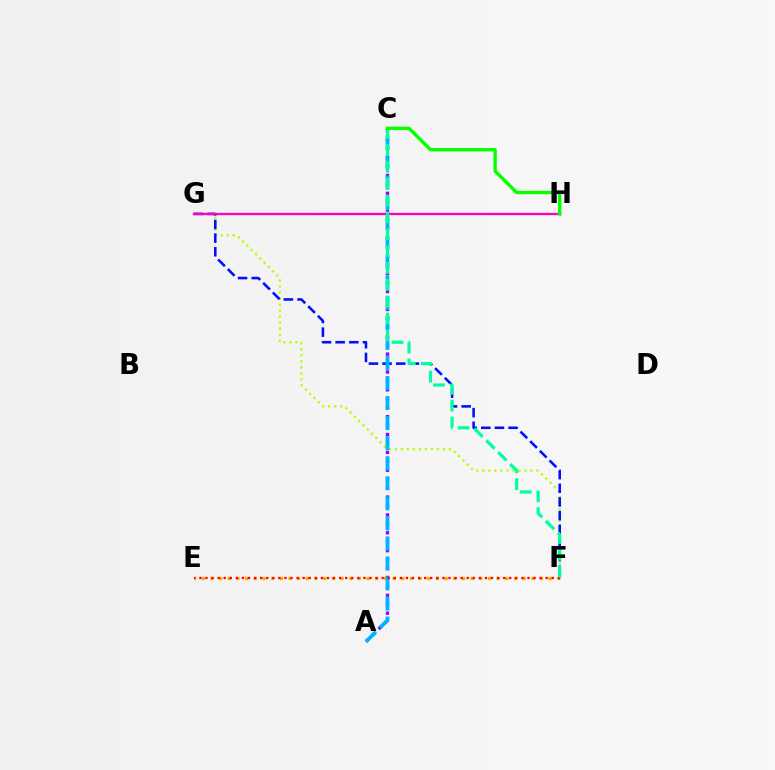{('F', 'G'): [{'color': '#b3ff00', 'line_style': 'dotted', 'thickness': 1.64}, {'color': '#0010ff', 'line_style': 'dashed', 'thickness': 1.86}], ('A', 'C'): [{'color': '#9b00ff', 'line_style': 'dotted', 'thickness': 2.43}, {'color': '#00b5ff', 'line_style': 'dashed', 'thickness': 2.72}], ('E', 'F'): [{'color': '#ffa500', 'line_style': 'dotted', 'thickness': 2.36}, {'color': '#ff0000', 'line_style': 'dotted', 'thickness': 1.65}], ('G', 'H'): [{'color': '#ff00bd', 'line_style': 'solid', 'thickness': 1.68}], ('C', 'F'): [{'color': '#00ff9d', 'line_style': 'dashed', 'thickness': 2.29}], ('C', 'H'): [{'color': '#08ff00', 'line_style': 'solid', 'thickness': 2.44}]}